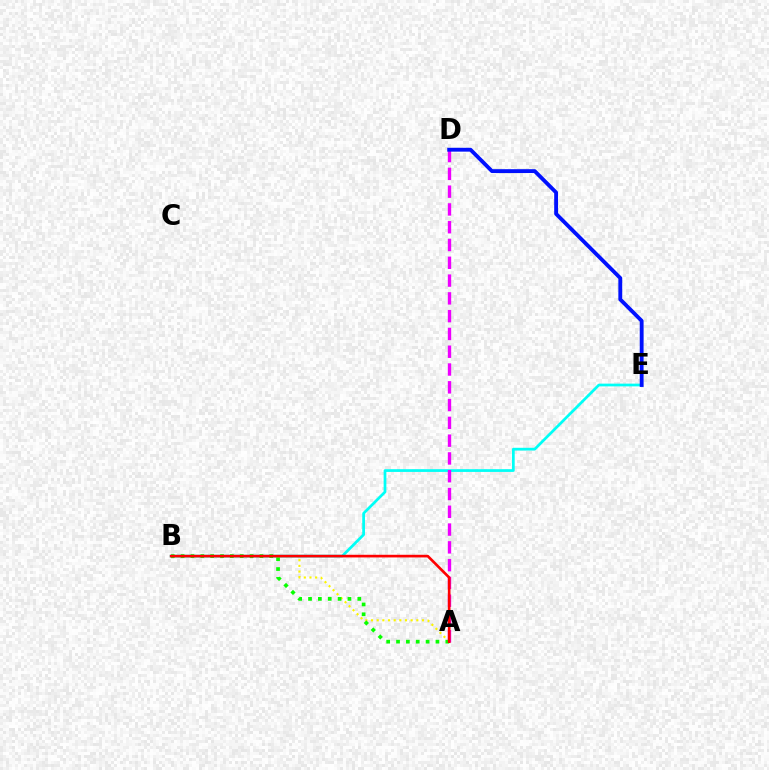{('A', 'B'): [{'color': '#fcf500', 'line_style': 'dotted', 'thickness': 1.54}, {'color': '#08ff00', 'line_style': 'dotted', 'thickness': 2.68}, {'color': '#ff0000', 'line_style': 'solid', 'thickness': 1.91}], ('B', 'E'): [{'color': '#00fff6', 'line_style': 'solid', 'thickness': 1.97}], ('A', 'D'): [{'color': '#ee00ff', 'line_style': 'dashed', 'thickness': 2.42}], ('D', 'E'): [{'color': '#0010ff', 'line_style': 'solid', 'thickness': 2.77}]}